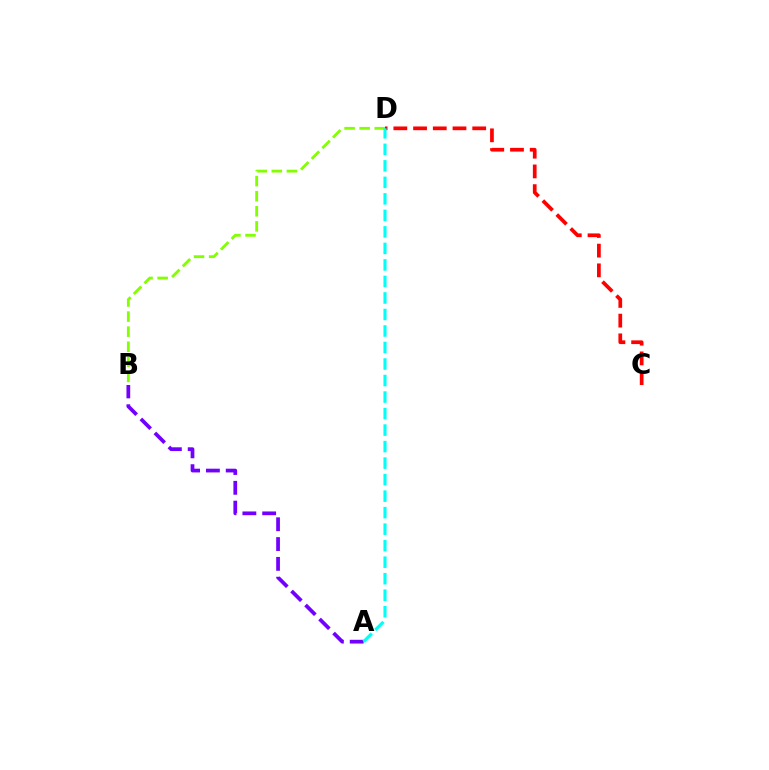{('B', 'D'): [{'color': '#84ff00', 'line_style': 'dashed', 'thickness': 2.05}], ('A', 'B'): [{'color': '#7200ff', 'line_style': 'dashed', 'thickness': 2.69}], ('C', 'D'): [{'color': '#ff0000', 'line_style': 'dashed', 'thickness': 2.68}], ('A', 'D'): [{'color': '#00fff6', 'line_style': 'dashed', 'thickness': 2.24}]}